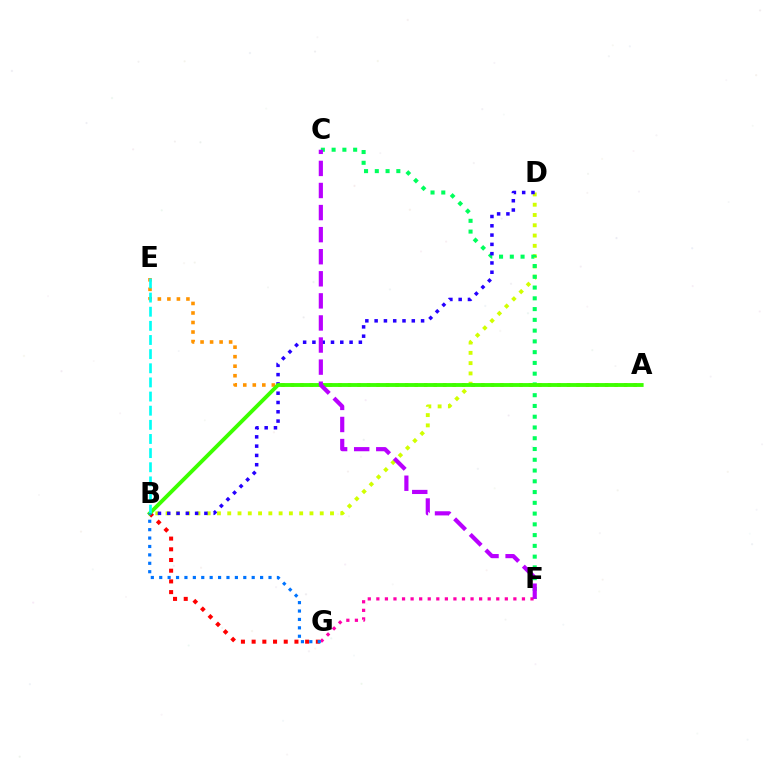{('B', 'D'): [{'color': '#d1ff00', 'line_style': 'dotted', 'thickness': 2.79}, {'color': '#2500ff', 'line_style': 'dotted', 'thickness': 2.52}], ('A', 'E'): [{'color': '#ff9400', 'line_style': 'dotted', 'thickness': 2.59}], ('B', 'G'): [{'color': '#ff0000', 'line_style': 'dotted', 'thickness': 2.91}, {'color': '#0074ff', 'line_style': 'dotted', 'thickness': 2.28}], ('C', 'F'): [{'color': '#00ff5c', 'line_style': 'dotted', 'thickness': 2.92}, {'color': '#b900ff', 'line_style': 'dashed', 'thickness': 3.0}], ('F', 'G'): [{'color': '#ff00ac', 'line_style': 'dotted', 'thickness': 2.33}], ('A', 'B'): [{'color': '#3dff00', 'line_style': 'solid', 'thickness': 2.78}], ('B', 'E'): [{'color': '#00fff6', 'line_style': 'dashed', 'thickness': 1.92}]}